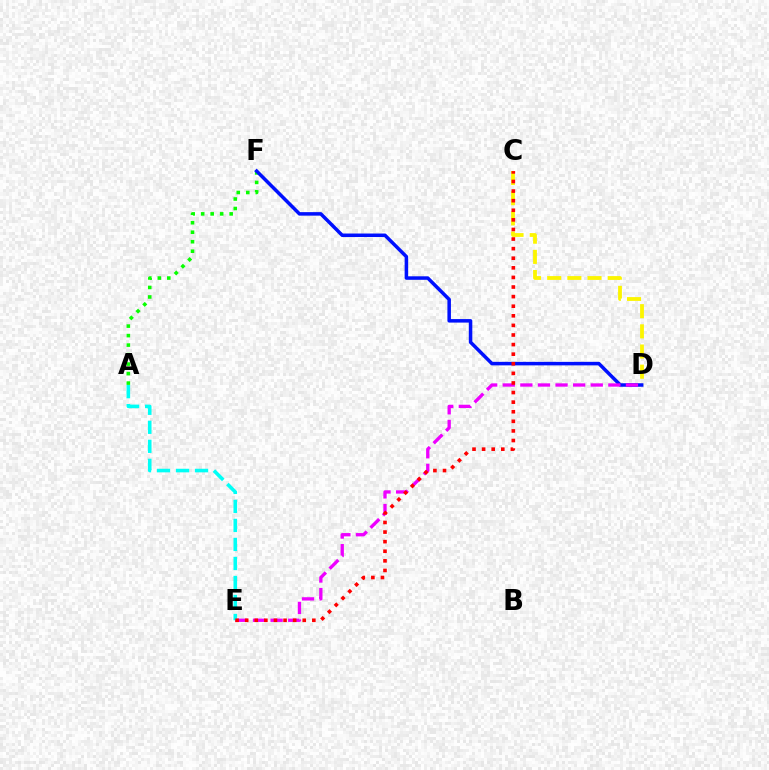{('A', 'F'): [{'color': '#08ff00', 'line_style': 'dotted', 'thickness': 2.58}], ('C', 'D'): [{'color': '#fcf500', 'line_style': 'dashed', 'thickness': 2.74}], ('D', 'F'): [{'color': '#0010ff', 'line_style': 'solid', 'thickness': 2.53}], ('D', 'E'): [{'color': '#ee00ff', 'line_style': 'dashed', 'thickness': 2.39}], ('A', 'E'): [{'color': '#00fff6', 'line_style': 'dashed', 'thickness': 2.58}], ('C', 'E'): [{'color': '#ff0000', 'line_style': 'dotted', 'thickness': 2.61}]}